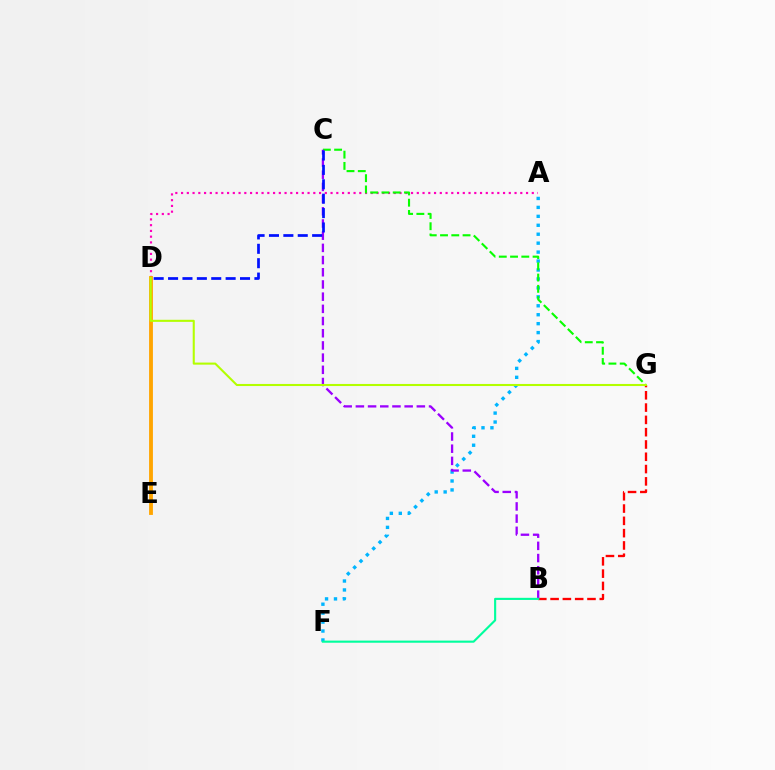{('A', 'F'): [{'color': '#00b5ff', 'line_style': 'dotted', 'thickness': 2.43}], ('B', 'G'): [{'color': '#ff0000', 'line_style': 'dashed', 'thickness': 1.67}], ('A', 'D'): [{'color': '#ff00bd', 'line_style': 'dotted', 'thickness': 1.56}], ('C', 'G'): [{'color': '#08ff00', 'line_style': 'dashed', 'thickness': 1.53}], ('B', 'C'): [{'color': '#9b00ff', 'line_style': 'dashed', 'thickness': 1.66}], ('D', 'E'): [{'color': '#ffa500', 'line_style': 'solid', 'thickness': 2.76}], ('C', 'D'): [{'color': '#0010ff', 'line_style': 'dashed', 'thickness': 1.95}], ('D', 'G'): [{'color': '#b3ff00', 'line_style': 'solid', 'thickness': 1.5}], ('B', 'F'): [{'color': '#00ff9d', 'line_style': 'solid', 'thickness': 1.53}]}